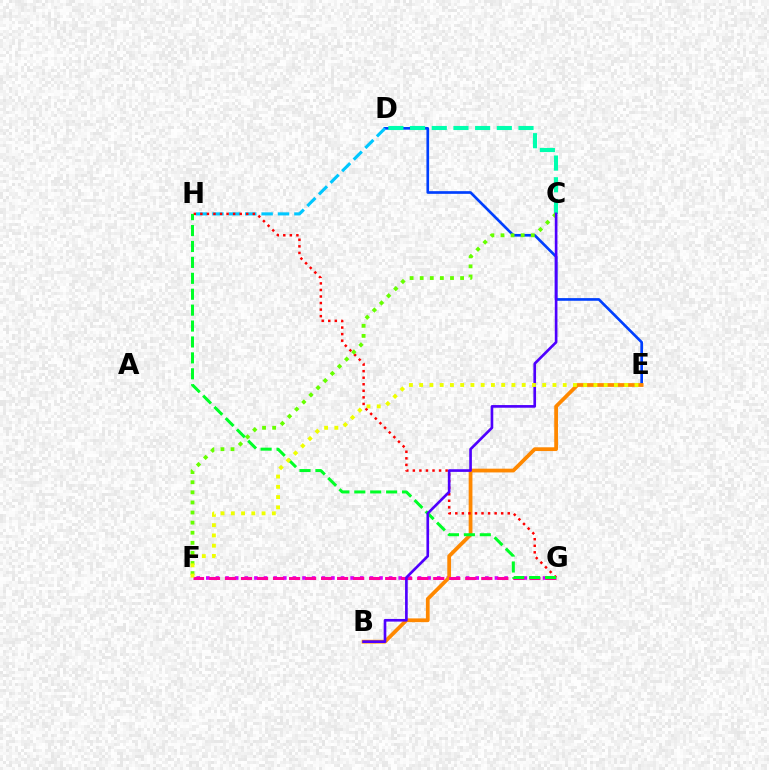{('F', 'G'): [{'color': '#d600ff', 'line_style': 'dotted', 'thickness': 2.61}, {'color': '#ff00a0', 'line_style': 'dashed', 'thickness': 2.18}], ('D', 'E'): [{'color': '#003fff', 'line_style': 'solid', 'thickness': 1.92}], ('B', 'E'): [{'color': '#ff8800', 'line_style': 'solid', 'thickness': 2.7}], ('D', 'H'): [{'color': '#00c7ff', 'line_style': 'dashed', 'thickness': 2.23}], ('G', 'H'): [{'color': '#ff0000', 'line_style': 'dotted', 'thickness': 1.78}, {'color': '#00ff27', 'line_style': 'dashed', 'thickness': 2.16}], ('C', 'D'): [{'color': '#00ffaf', 'line_style': 'dashed', 'thickness': 2.95}], ('C', 'F'): [{'color': '#66ff00', 'line_style': 'dotted', 'thickness': 2.74}], ('B', 'C'): [{'color': '#4f00ff', 'line_style': 'solid', 'thickness': 1.91}], ('E', 'F'): [{'color': '#eeff00', 'line_style': 'dotted', 'thickness': 2.79}]}